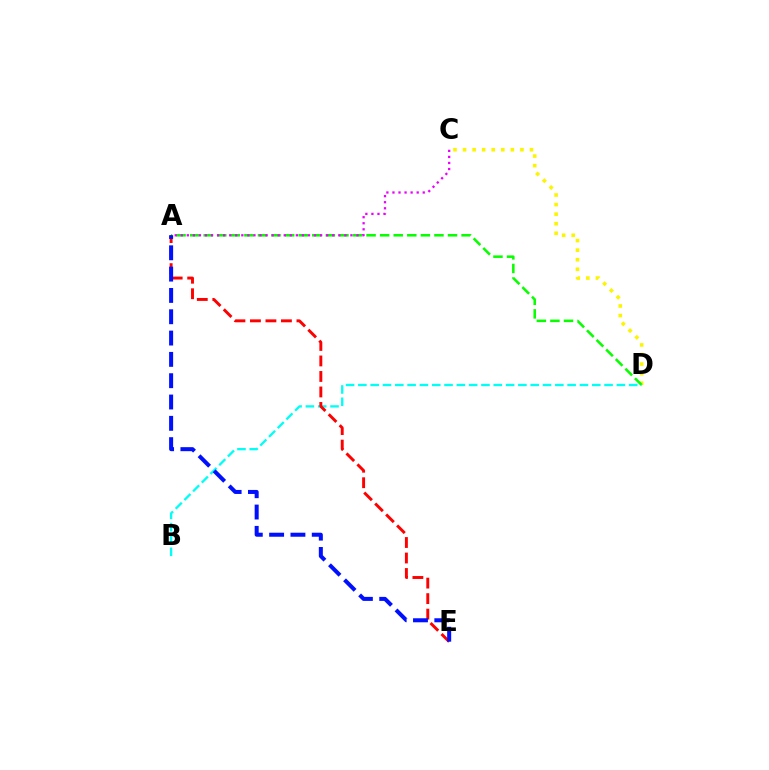{('C', 'D'): [{'color': '#fcf500', 'line_style': 'dotted', 'thickness': 2.6}], ('A', 'D'): [{'color': '#08ff00', 'line_style': 'dashed', 'thickness': 1.84}], ('B', 'D'): [{'color': '#00fff6', 'line_style': 'dashed', 'thickness': 1.67}], ('A', 'E'): [{'color': '#ff0000', 'line_style': 'dashed', 'thickness': 2.11}, {'color': '#0010ff', 'line_style': 'dashed', 'thickness': 2.9}], ('A', 'C'): [{'color': '#ee00ff', 'line_style': 'dotted', 'thickness': 1.65}]}